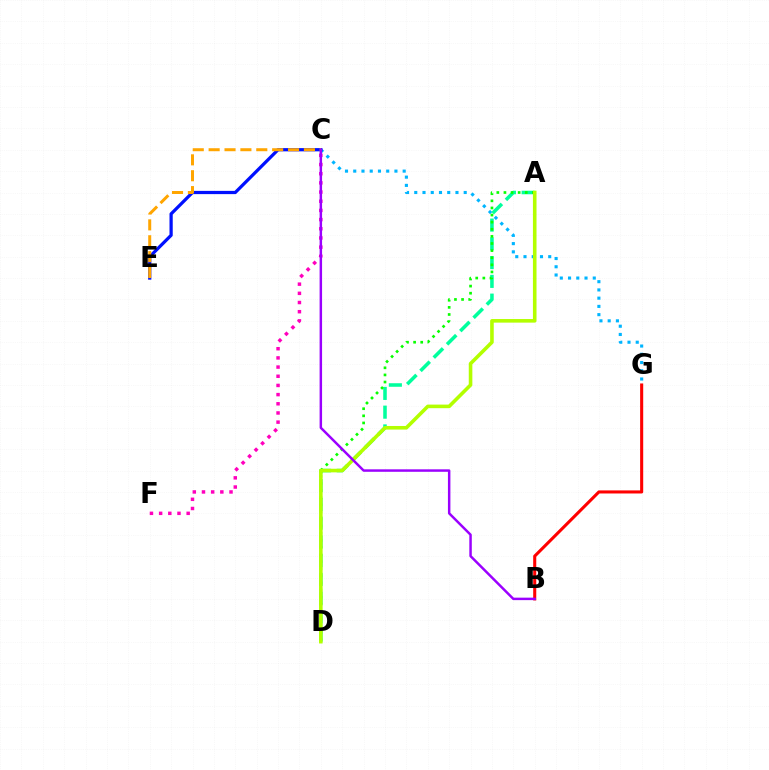{('B', 'G'): [{'color': '#ff0000', 'line_style': 'solid', 'thickness': 2.21}], ('C', 'G'): [{'color': '#00b5ff', 'line_style': 'dotted', 'thickness': 2.24}], ('A', 'D'): [{'color': '#00ff9d', 'line_style': 'dashed', 'thickness': 2.55}, {'color': '#08ff00', 'line_style': 'dotted', 'thickness': 1.93}, {'color': '#b3ff00', 'line_style': 'solid', 'thickness': 2.59}], ('C', 'E'): [{'color': '#0010ff', 'line_style': 'solid', 'thickness': 2.33}, {'color': '#ffa500', 'line_style': 'dashed', 'thickness': 2.16}], ('C', 'F'): [{'color': '#ff00bd', 'line_style': 'dotted', 'thickness': 2.49}], ('B', 'C'): [{'color': '#9b00ff', 'line_style': 'solid', 'thickness': 1.78}]}